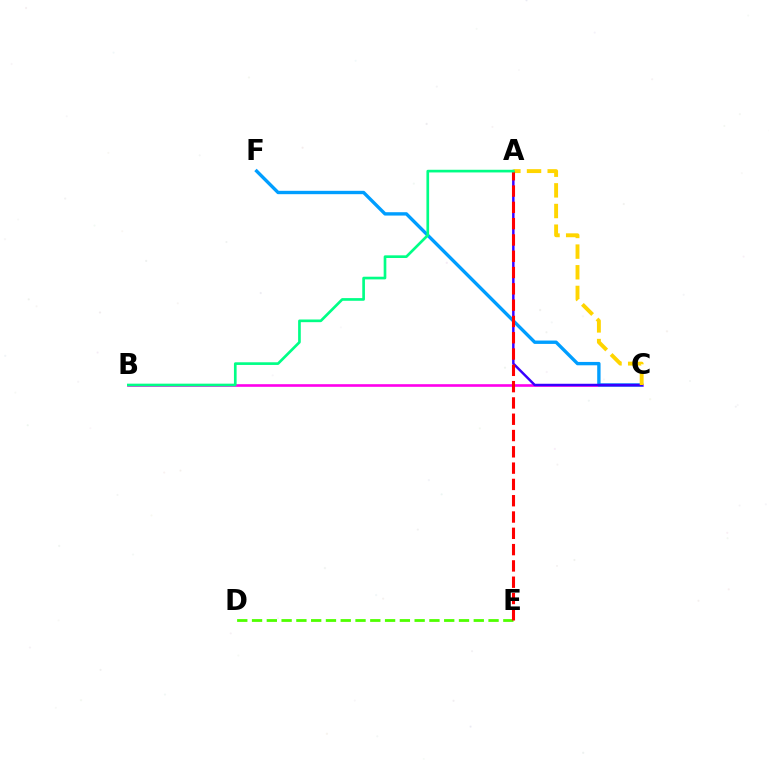{('B', 'C'): [{'color': '#ff00ed', 'line_style': 'solid', 'thickness': 1.9}], ('C', 'F'): [{'color': '#009eff', 'line_style': 'solid', 'thickness': 2.42}], ('A', 'C'): [{'color': '#3700ff', 'line_style': 'solid', 'thickness': 1.77}, {'color': '#ffd500', 'line_style': 'dashed', 'thickness': 2.81}], ('D', 'E'): [{'color': '#4fff00', 'line_style': 'dashed', 'thickness': 2.01}], ('A', 'E'): [{'color': '#ff0000', 'line_style': 'dashed', 'thickness': 2.21}], ('A', 'B'): [{'color': '#00ff86', 'line_style': 'solid', 'thickness': 1.92}]}